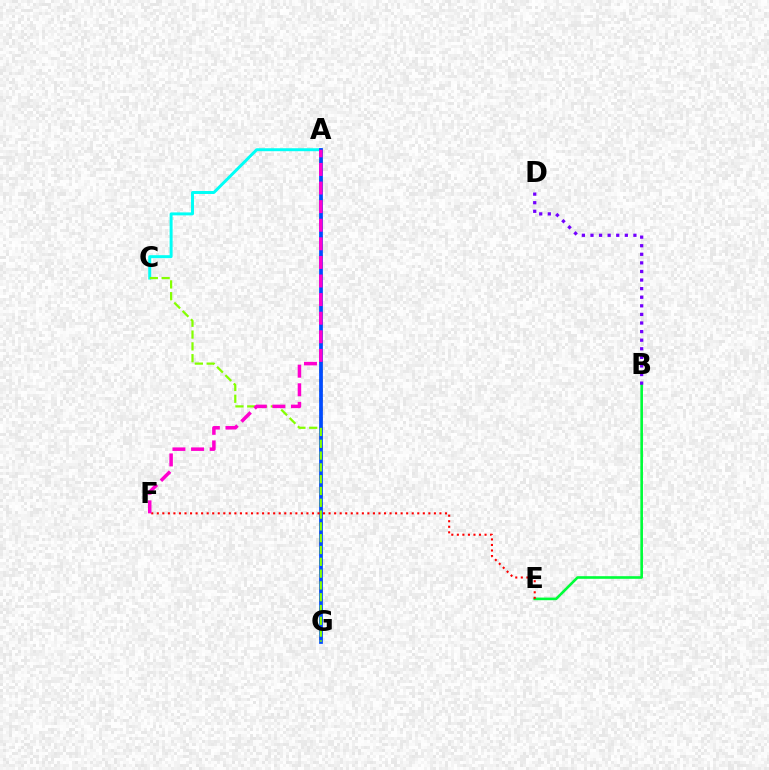{('B', 'E'): [{'color': '#00ff39', 'line_style': 'solid', 'thickness': 1.89}], ('B', 'D'): [{'color': '#7200ff', 'line_style': 'dotted', 'thickness': 2.33}], ('A', 'C'): [{'color': '#00fff6', 'line_style': 'solid', 'thickness': 2.13}], ('A', 'G'): [{'color': '#ffbd00', 'line_style': 'dotted', 'thickness': 2.59}, {'color': '#004bff', 'line_style': 'solid', 'thickness': 2.7}], ('C', 'G'): [{'color': '#84ff00', 'line_style': 'dashed', 'thickness': 1.6}], ('E', 'F'): [{'color': '#ff0000', 'line_style': 'dotted', 'thickness': 1.51}], ('A', 'F'): [{'color': '#ff00cf', 'line_style': 'dashed', 'thickness': 2.53}]}